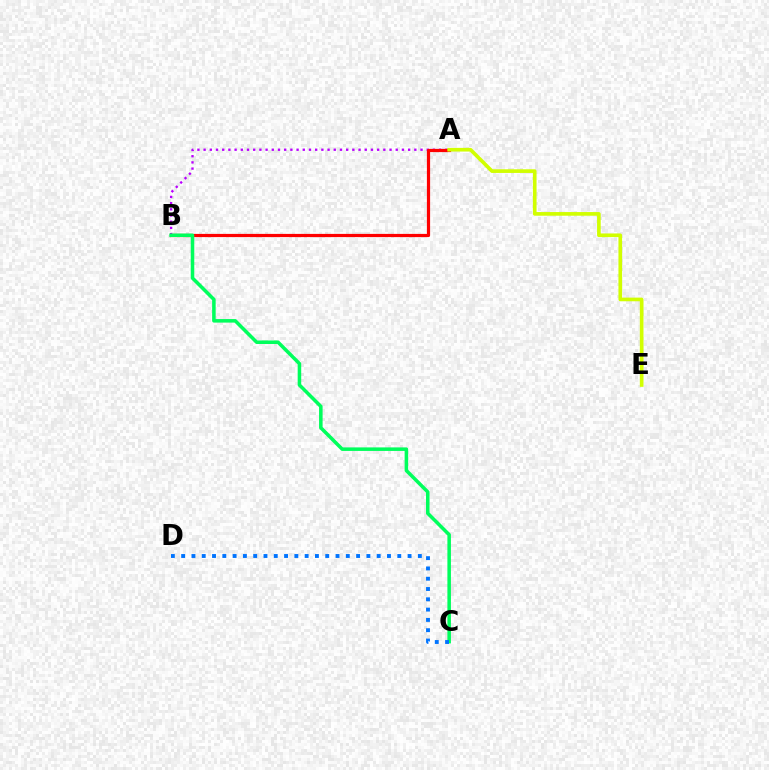{('A', 'B'): [{'color': '#b900ff', 'line_style': 'dotted', 'thickness': 1.68}, {'color': '#ff0000', 'line_style': 'solid', 'thickness': 2.31}], ('B', 'C'): [{'color': '#00ff5c', 'line_style': 'solid', 'thickness': 2.55}], ('C', 'D'): [{'color': '#0074ff', 'line_style': 'dotted', 'thickness': 2.8}], ('A', 'E'): [{'color': '#d1ff00', 'line_style': 'solid', 'thickness': 2.63}]}